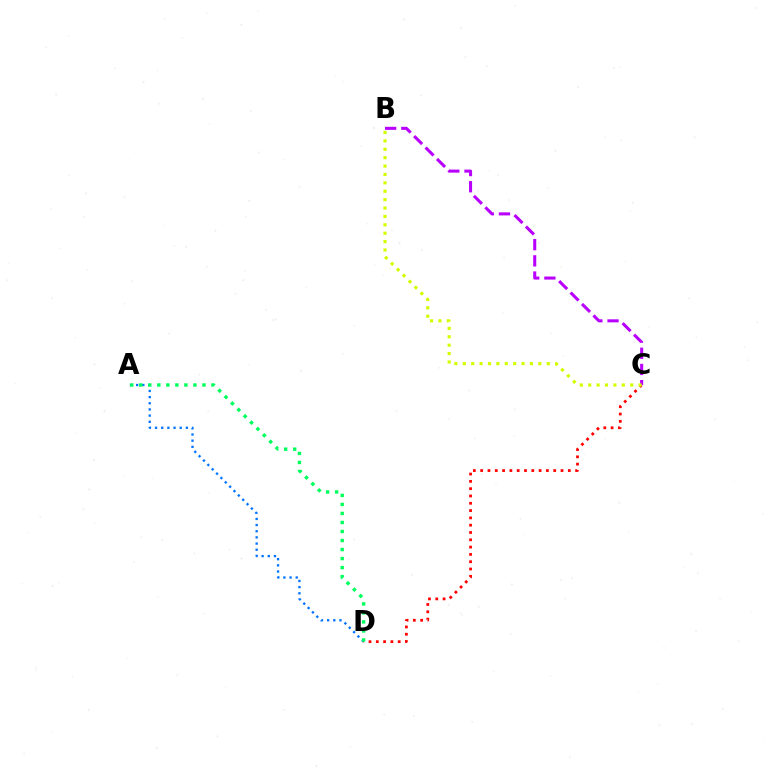{('C', 'D'): [{'color': '#ff0000', 'line_style': 'dotted', 'thickness': 1.98}], ('A', 'D'): [{'color': '#0074ff', 'line_style': 'dotted', 'thickness': 1.68}, {'color': '#00ff5c', 'line_style': 'dotted', 'thickness': 2.45}], ('B', 'C'): [{'color': '#b900ff', 'line_style': 'dashed', 'thickness': 2.2}, {'color': '#d1ff00', 'line_style': 'dotted', 'thickness': 2.28}]}